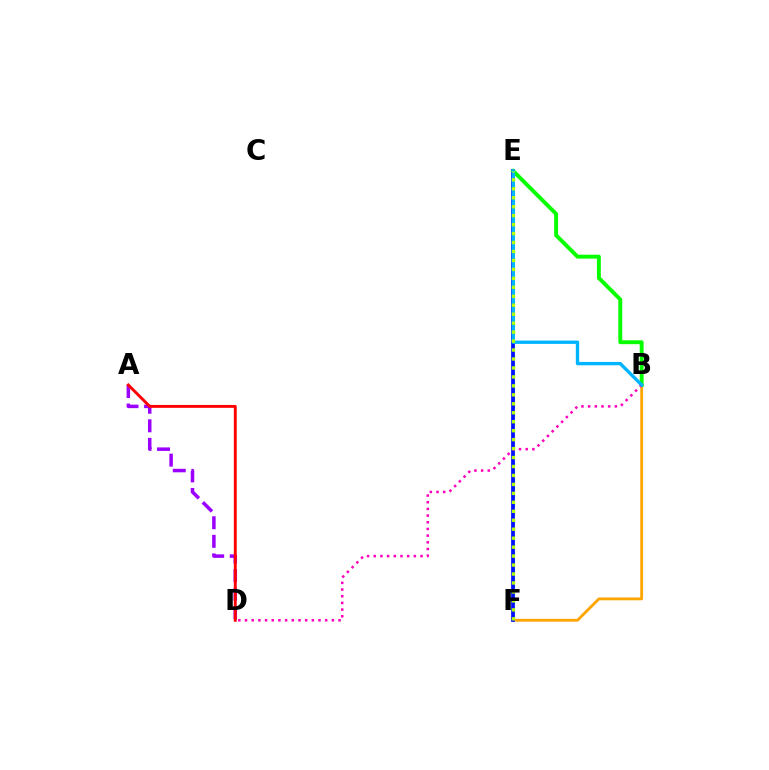{('A', 'D'): [{'color': '#9b00ff', 'line_style': 'dashed', 'thickness': 2.52}, {'color': '#ff0000', 'line_style': 'solid', 'thickness': 2.08}], ('B', 'F'): [{'color': '#ffa500', 'line_style': 'solid', 'thickness': 2.03}], ('E', 'F'): [{'color': '#00ff9d', 'line_style': 'dotted', 'thickness': 2.22}, {'color': '#0010ff', 'line_style': 'solid', 'thickness': 2.7}, {'color': '#b3ff00', 'line_style': 'dotted', 'thickness': 2.43}], ('B', 'E'): [{'color': '#08ff00', 'line_style': 'solid', 'thickness': 2.81}, {'color': '#00b5ff', 'line_style': 'solid', 'thickness': 2.41}], ('B', 'D'): [{'color': '#ff00bd', 'line_style': 'dotted', 'thickness': 1.82}]}